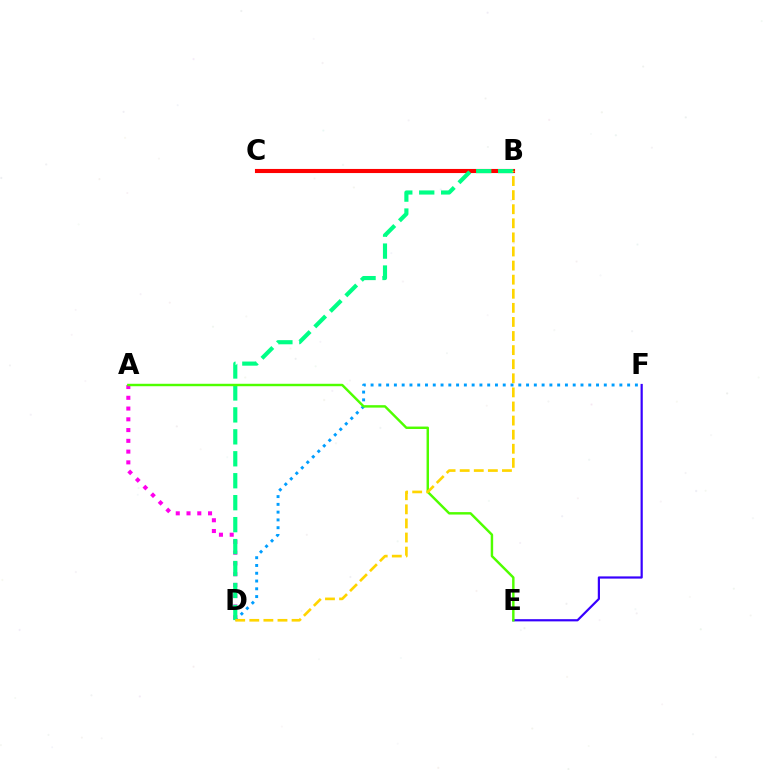{('B', 'C'): [{'color': '#ff0000', 'line_style': 'solid', 'thickness': 2.95}], ('D', 'F'): [{'color': '#009eff', 'line_style': 'dotted', 'thickness': 2.11}], ('A', 'D'): [{'color': '#ff00ed', 'line_style': 'dotted', 'thickness': 2.92}], ('E', 'F'): [{'color': '#3700ff', 'line_style': 'solid', 'thickness': 1.59}], ('B', 'D'): [{'color': '#00ff86', 'line_style': 'dashed', 'thickness': 2.98}, {'color': '#ffd500', 'line_style': 'dashed', 'thickness': 1.91}], ('A', 'E'): [{'color': '#4fff00', 'line_style': 'solid', 'thickness': 1.76}]}